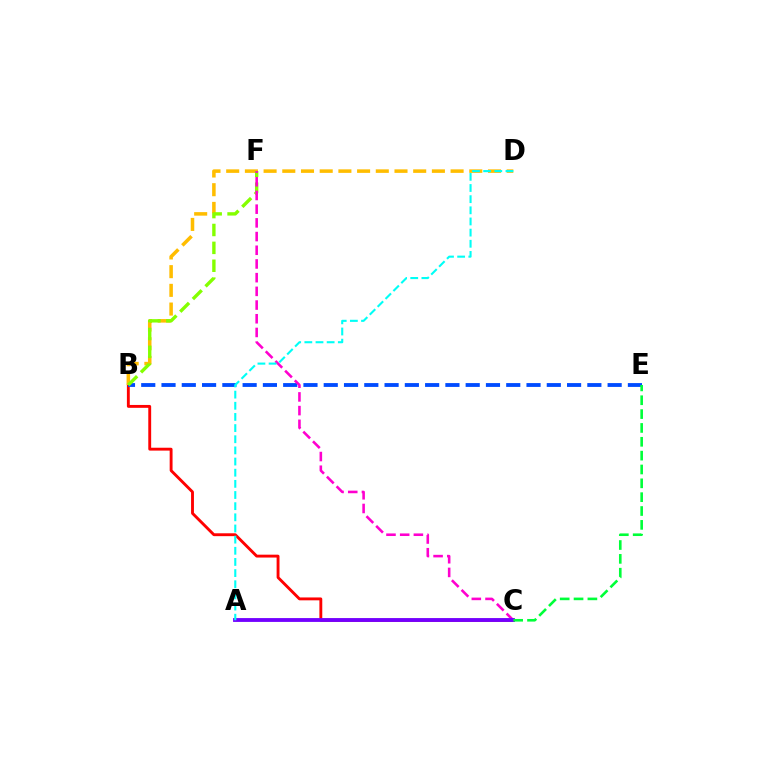{('B', 'C'): [{'color': '#ff0000', 'line_style': 'solid', 'thickness': 2.07}], ('B', 'E'): [{'color': '#004bff', 'line_style': 'dashed', 'thickness': 2.75}], ('B', 'D'): [{'color': '#ffbd00', 'line_style': 'dashed', 'thickness': 2.54}], ('B', 'F'): [{'color': '#84ff00', 'line_style': 'dashed', 'thickness': 2.43}], ('C', 'F'): [{'color': '#ff00cf', 'line_style': 'dashed', 'thickness': 1.86}], ('A', 'C'): [{'color': '#7200ff', 'line_style': 'solid', 'thickness': 2.76}], ('C', 'E'): [{'color': '#00ff39', 'line_style': 'dashed', 'thickness': 1.88}], ('A', 'D'): [{'color': '#00fff6', 'line_style': 'dashed', 'thickness': 1.52}]}